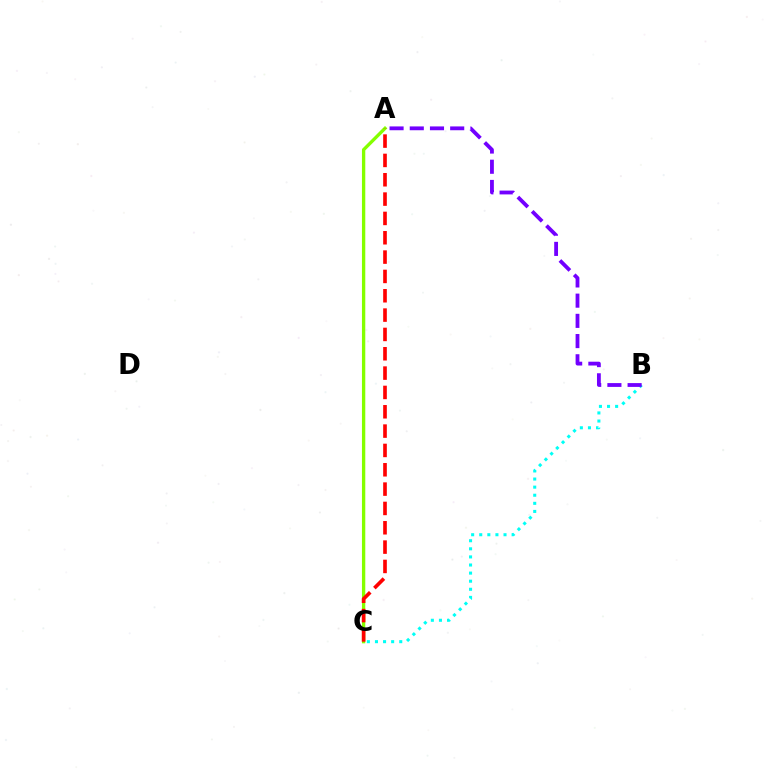{('B', 'C'): [{'color': '#00fff6', 'line_style': 'dotted', 'thickness': 2.2}], ('A', 'B'): [{'color': '#7200ff', 'line_style': 'dashed', 'thickness': 2.75}], ('A', 'C'): [{'color': '#84ff00', 'line_style': 'solid', 'thickness': 2.4}, {'color': '#ff0000', 'line_style': 'dashed', 'thickness': 2.63}]}